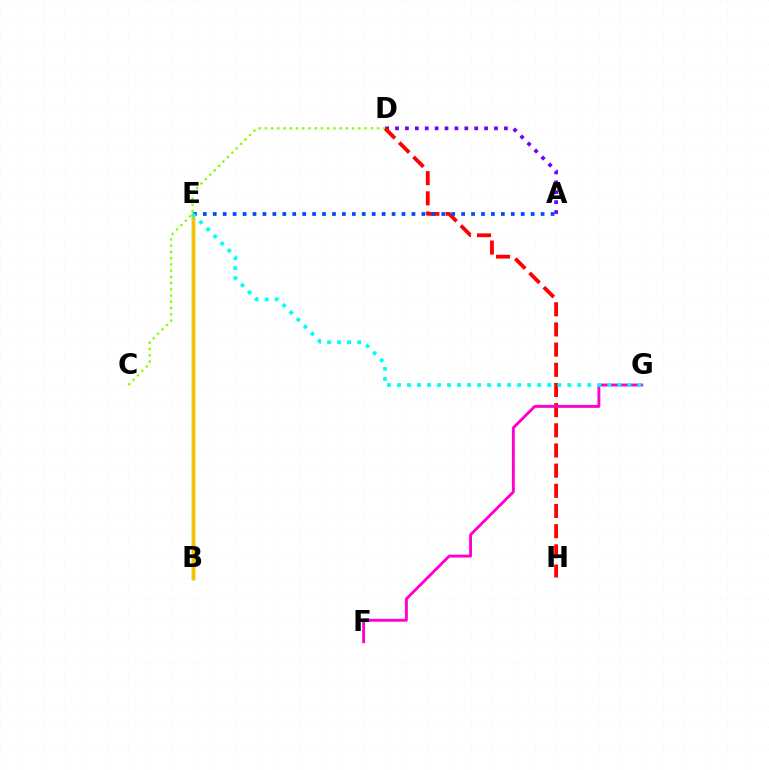{('B', 'E'): [{'color': '#00ff39', 'line_style': 'solid', 'thickness': 2.5}, {'color': '#ffbd00', 'line_style': 'solid', 'thickness': 2.39}], ('A', 'D'): [{'color': '#7200ff', 'line_style': 'dotted', 'thickness': 2.69}], ('D', 'H'): [{'color': '#ff0000', 'line_style': 'dashed', 'thickness': 2.74}], ('C', 'D'): [{'color': '#84ff00', 'line_style': 'dotted', 'thickness': 1.69}], ('A', 'E'): [{'color': '#004bff', 'line_style': 'dotted', 'thickness': 2.7}], ('F', 'G'): [{'color': '#ff00cf', 'line_style': 'solid', 'thickness': 2.09}], ('E', 'G'): [{'color': '#00fff6', 'line_style': 'dotted', 'thickness': 2.72}]}